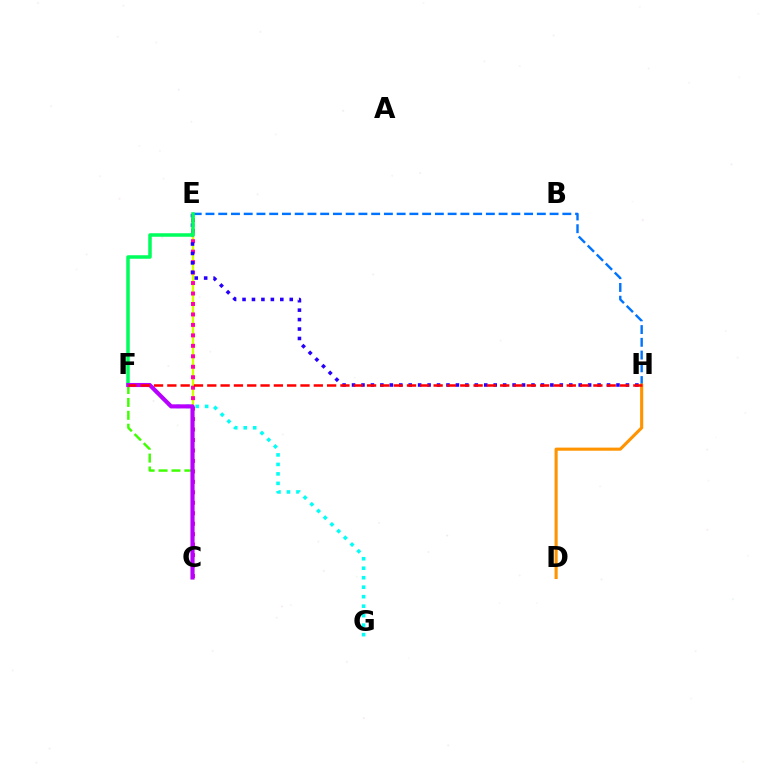{('C', 'E'): [{'color': '#d1ff00', 'line_style': 'solid', 'thickness': 1.72}, {'color': '#ff00ac', 'line_style': 'dotted', 'thickness': 2.84}], ('E', 'H'): [{'color': '#2500ff', 'line_style': 'dotted', 'thickness': 2.57}, {'color': '#0074ff', 'line_style': 'dashed', 'thickness': 1.73}], ('C', 'F'): [{'color': '#3dff00', 'line_style': 'dashed', 'thickness': 1.75}, {'color': '#b900ff', 'line_style': 'solid', 'thickness': 2.96}], ('D', 'H'): [{'color': '#ff9400', 'line_style': 'solid', 'thickness': 2.23}], ('E', 'F'): [{'color': '#00ff5c', 'line_style': 'solid', 'thickness': 2.53}], ('F', 'G'): [{'color': '#00fff6', 'line_style': 'dotted', 'thickness': 2.58}], ('F', 'H'): [{'color': '#ff0000', 'line_style': 'dashed', 'thickness': 1.81}]}